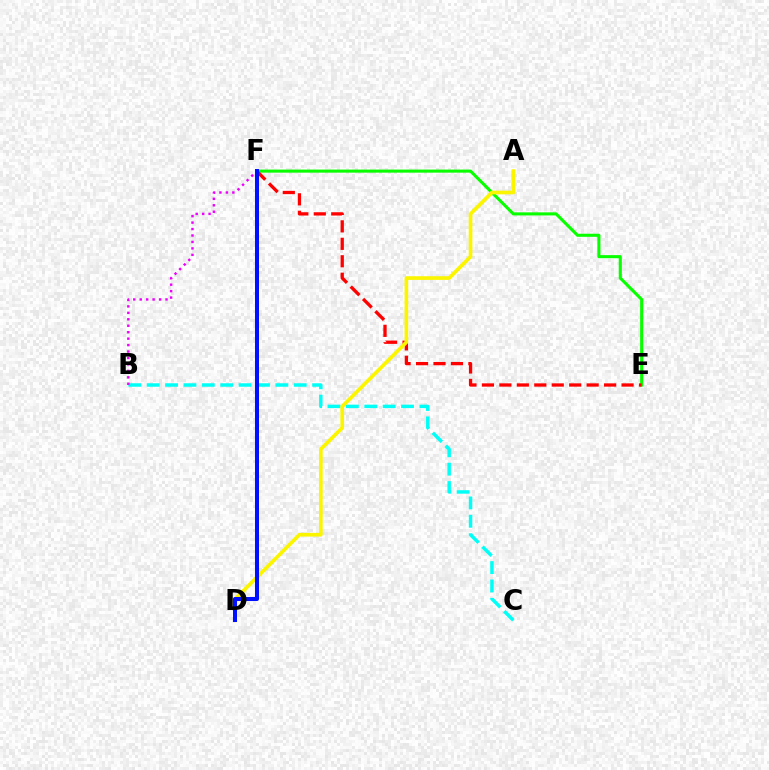{('B', 'C'): [{'color': '#00fff6', 'line_style': 'dashed', 'thickness': 2.5}], ('B', 'F'): [{'color': '#ee00ff', 'line_style': 'dotted', 'thickness': 1.75}], ('E', 'F'): [{'color': '#08ff00', 'line_style': 'solid', 'thickness': 2.22}, {'color': '#ff0000', 'line_style': 'dashed', 'thickness': 2.37}], ('A', 'D'): [{'color': '#fcf500', 'line_style': 'solid', 'thickness': 2.65}], ('D', 'F'): [{'color': '#0010ff', 'line_style': 'solid', 'thickness': 2.91}]}